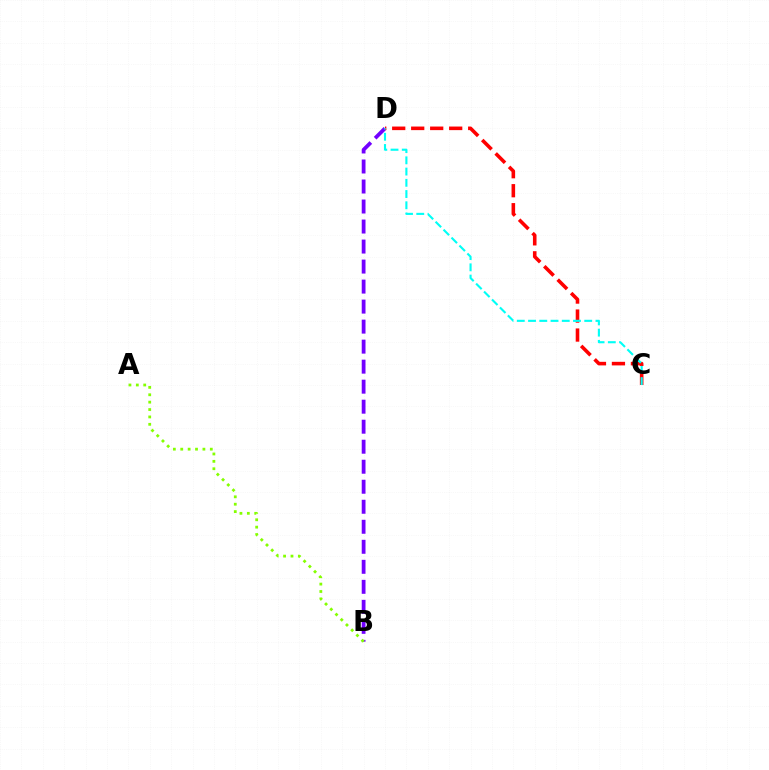{('B', 'D'): [{'color': '#7200ff', 'line_style': 'dashed', 'thickness': 2.72}], ('C', 'D'): [{'color': '#ff0000', 'line_style': 'dashed', 'thickness': 2.58}, {'color': '#00fff6', 'line_style': 'dashed', 'thickness': 1.53}], ('A', 'B'): [{'color': '#84ff00', 'line_style': 'dotted', 'thickness': 2.01}]}